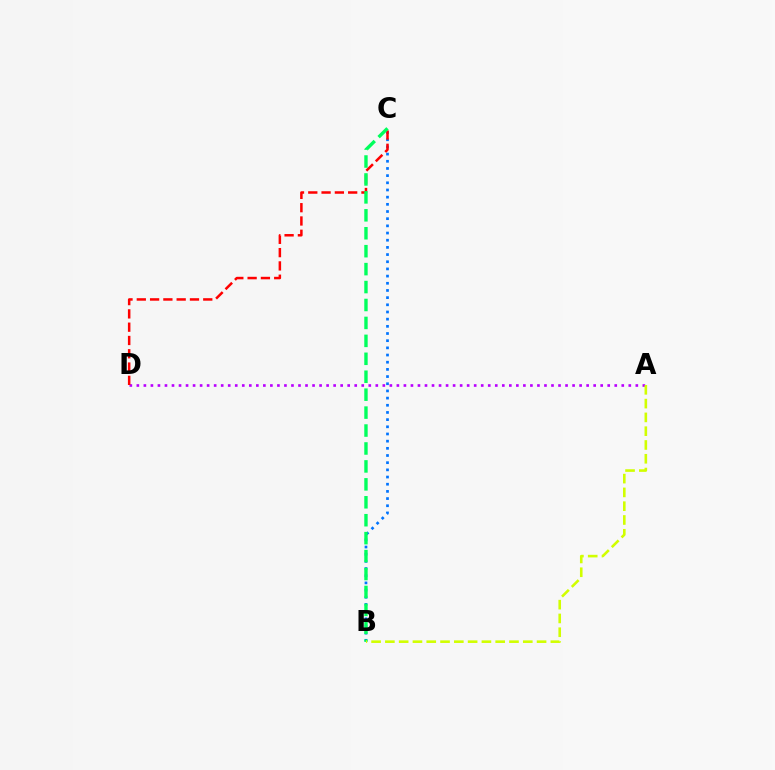{('B', 'C'): [{'color': '#0074ff', 'line_style': 'dotted', 'thickness': 1.95}, {'color': '#00ff5c', 'line_style': 'dashed', 'thickness': 2.44}], ('A', 'D'): [{'color': '#b900ff', 'line_style': 'dotted', 'thickness': 1.91}], ('C', 'D'): [{'color': '#ff0000', 'line_style': 'dashed', 'thickness': 1.81}], ('A', 'B'): [{'color': '#d1ff00', 'line_style': 'dashed', 'thickness': 1.87}]}